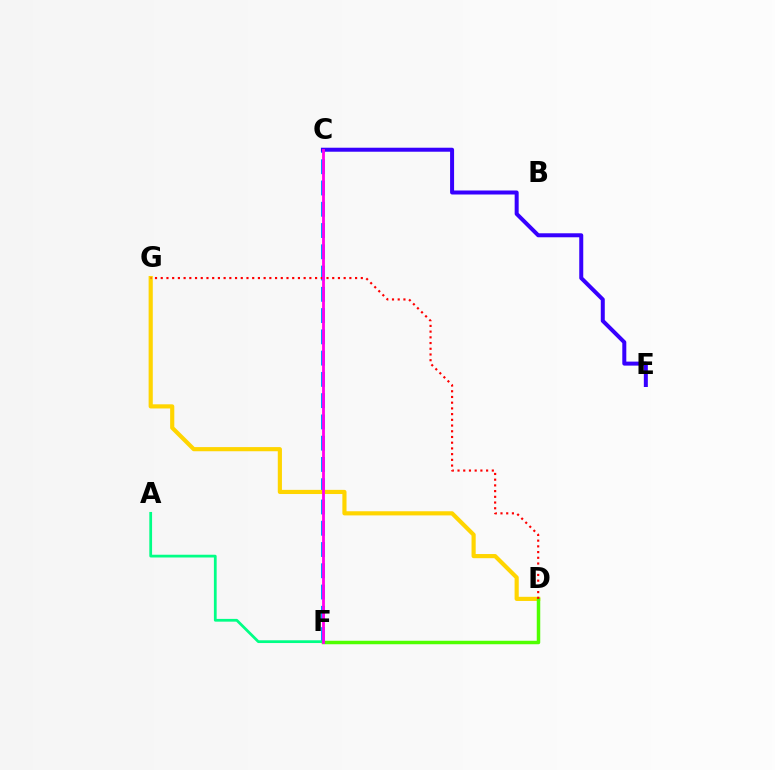{('C', 'F'): [{'color': '#009eff', 'line_style': 'dashed', 'thickness': 2.89}, {'color': '#ff00ed', 'line_style': 'solid', 'thickness': 2.03}], ('D', 'G'): [{'color': '#ffd500', 'line_style': 'solid', 'thickness': 2.99}, {'color': '#ff0000', 'line_style': 'dotted', 'thickness': 1.55}], ('A', 'F'): [{'color': '#00ff86', 'line_style': 'solid', 'thickness': 1.98}], ('C', 'E'): [{'color': '#3700ff', 'line_style': 'solid', 'thickness': 2.88}], ('D', 'F'): [{'color': '#4fff00', 'line_style': 'solid', 'thickness': 2.51}]}